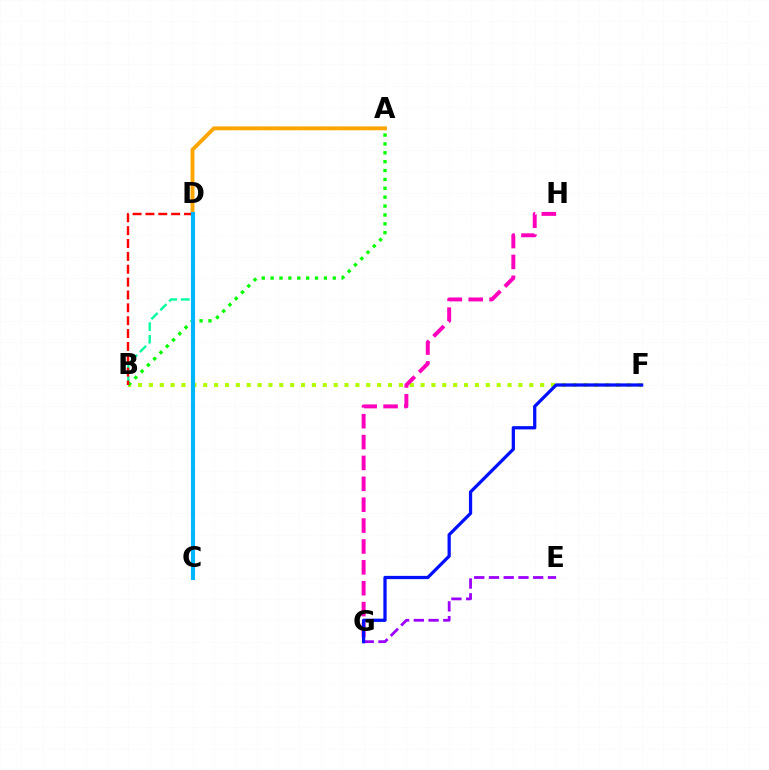{('B', 'F'): [{'color': '#b3ff00', 'line_style': 'dotted', 'thickness': 2.95}], ('G', 'H'): [{'color': '#ff00bd', 'line_style': 'dashed', 'thickness': 2.84}], ('B', 'D'): [{'color': '#00ff9d', 'line_style': 'dashed', 'thickness': 1.71}, {'color': '#ff0000', 'line_style': 'dashed', 'thickness': 1.75}], ('A', 'D'): [{'color': '#ffa500', 'line_style': 'solid', 'thickness': 2.79}], ('E', 'G'): [{'color': '#9b00ff', 'line_style': 'dashed', 'thickness': 2.0}], ('F', 'G'): [{'color': '#0010ff', 'line_style': 'solid', 'thickness': 2.34}], ('A', 'B'): [{'color': '#08ff00', 'line_style': 'dotted', 'thickness': 2.41}], ('C', 'D'): [{'color': '#00b5ff', 'line_style': 'solid', 'thickness': 2.96}]}